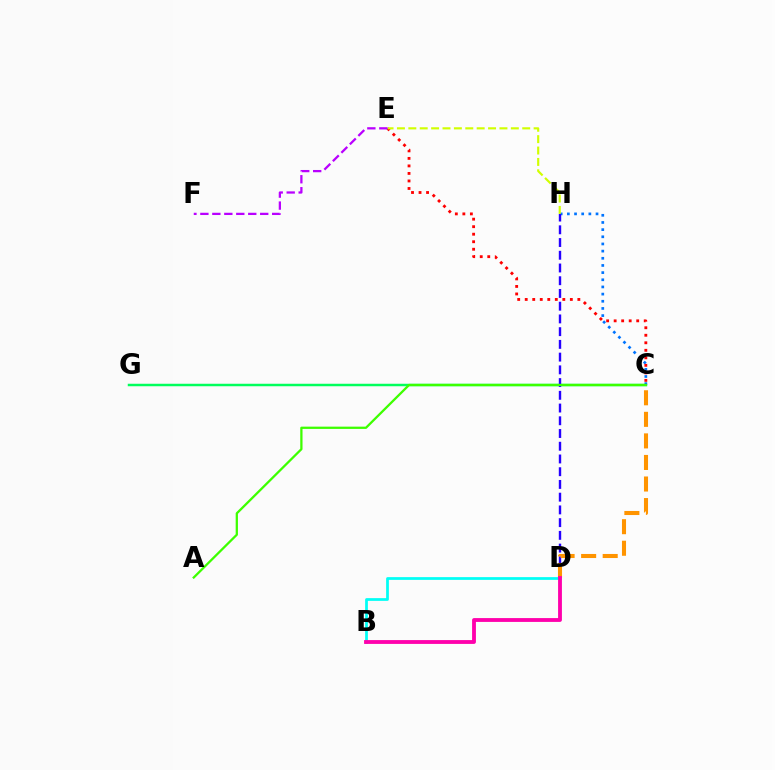{('C', 'G'): [{'color': '#00ff5c', 'line_style': 'solid', 'thickness': 1.79}], ('C', 'H'): [{'color': '#0074ff', 'line_style': 'dotted', 'thickness': 1.95}], ('C', 'E'): [{'color': '#ff0000', 'line_style': 'dotted', 'thickness': 2.04}], ('B', 'D'): [{'color': '#00fff6', 'line_style': 'solid', 'thickness': 1.97}, {'color': '#ff00ac', 'line_style': 'solid', 'thickness': 2.76}], ('E', 'H'): [{'color': '#d1ff00', 'line_style': 'dashed', 'thickness': 1.55}], ('E', 'F'): [{'color': '#b900ff', 'line_style': 'dashed', 'thickness': 1.63}], ('D', 'H'): [{'color': '#2500ff', 'line_style': 'dashed', 'thickness': 1.73}], ('C', 'D'): [{'color': '#ff9400', 'line_style': 'dashed', 'thickness': 2.93}], ('A', 'C'): [{'color': '#3dff00', 'line_style': 'solid', 'thickness': 1.63}]}